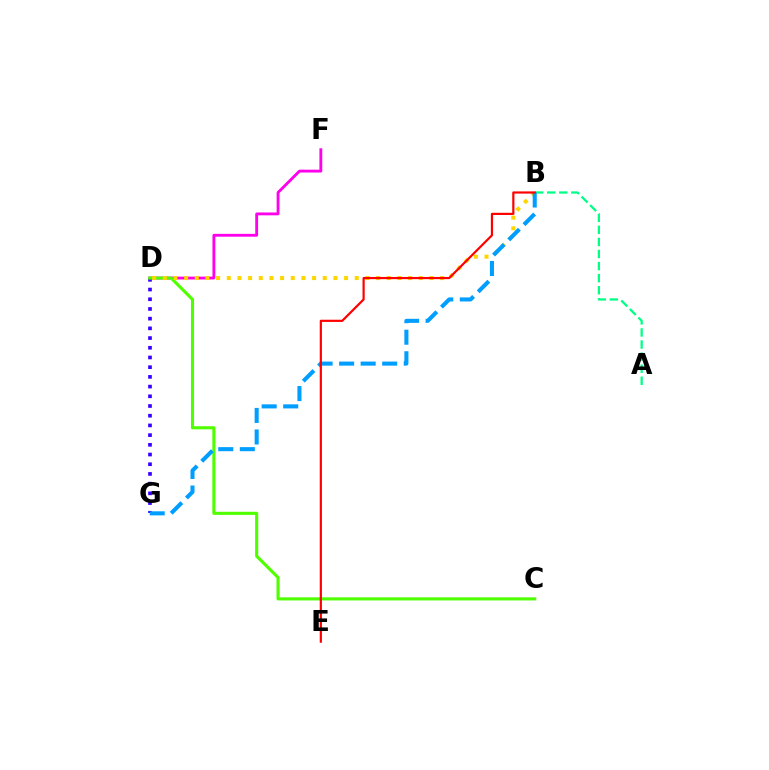{('D', 'F'): [{'color': '#ff00ed', 'line_style': 'solid', 'thickness': 2.05}], ('D', 'G'): [{'color': '#3700ff', 'line_style': 'dotted', 'thickness': 2.64}], ('C', 'D'): [{'color': '#4fff00', 'line_style': 'solid', 'thickness': 2.23}], ('B', 'D'): [{'color': '#ffd500', 'line_style': 'dotted', 'thickness': 2.9}], ('A', 'B'): [{'color': '#00ff86', 'line_style': 'dashed', 'thickness': 1.64}], ('B', 'G'): [{'color': '#009eff', 'line_style': 'dashed', 'thickness': 2.93}], ('B', 'E'): [{'color': '#ff0000', 'line_style': 'solid', 'thickness': 1.58}]}